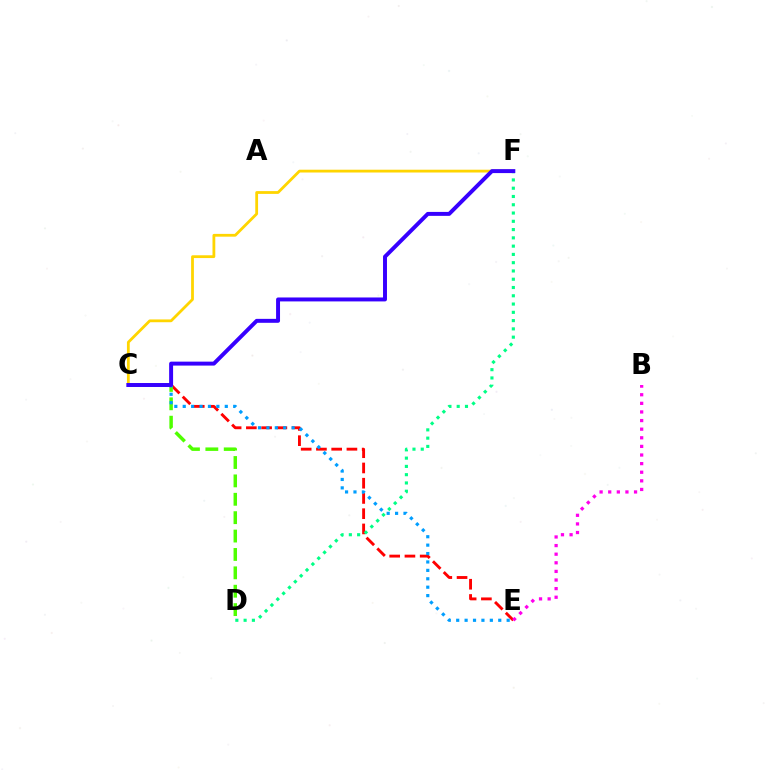{('C', 'E'): [{'color': '#ff0000', 'line_style': 'dashed', 'thickness': 2.07}, {'color': '#009eff', 'line_style': 'dotted', 'thickness': 2.29}], ('C', 'F'): [{'color': '#ffd500', 'line_style': 'solid', 'thickness': 2.01}, {'color': '#3700ff', 'line_style': 'solid', 'thickness': 2.84}], ('C', 'D'): [{'color': '#4fff00', 'line_style': 'dashed', 'thickness': 2.5}], ('D', 'F'): [{'color': '#00ff86', 'line_style': 'dotted', 'thickness': 2.25}], ('B', 'E'): [{'color': '#ff00ed', 'line_style': 'dotted', 'thickness': 2.34}]}